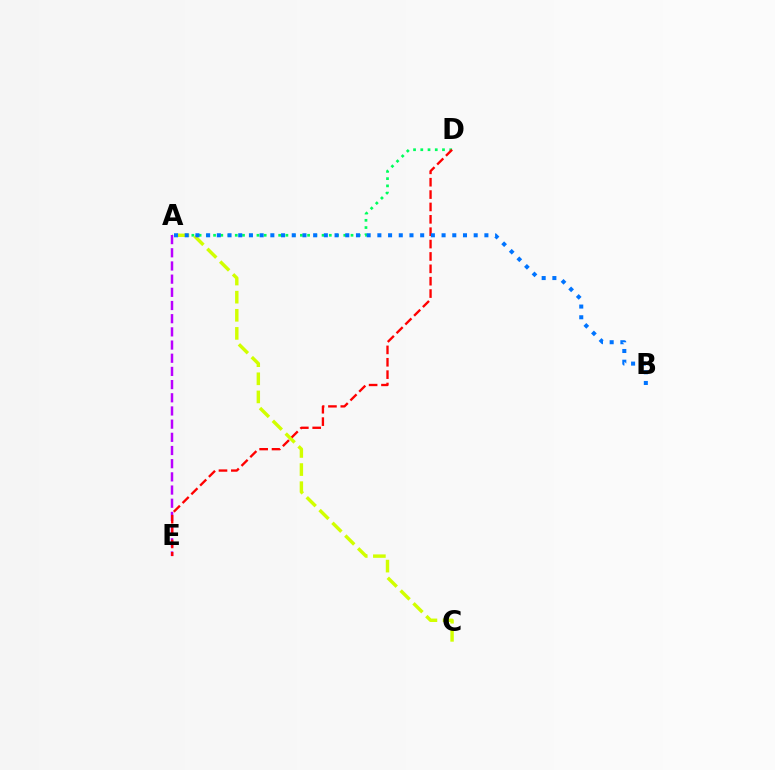{('A', 'D'): [{'color': '#00ff5c', 'line_style': 'dotted', 'thickness': 1.97}], ('A', 'E'): [{'color': '#b900ff', 'line_style': 'dashed', 'thickness': 1.79}], ('A', 'C'): [{'color': '#d1ff00', 'line_style': 'dashed', 'thickness': 2.46}], ('D', 'E'): [{'color': '#ff0000', 'line_style': 'dashed', 'thickness': 1.68}], ('A', 'B'): [{'color': '#0074ff', 'line_style': 'dotted', 'thickness': 2.91}]}